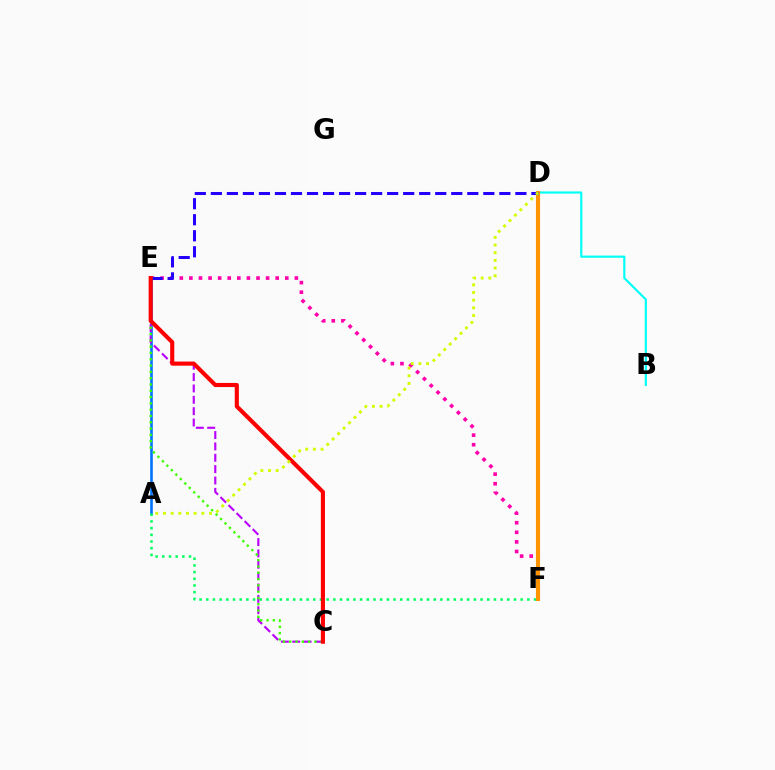{('A', 'E'): [{'color': '#0074ff', 'line_style': 'solid', 'thickness': 1.89}], ('E', 'F'): [{'color': '#ff00ac', 'line_style': 'dotted', 'thickness': 2.61}], ('C', 'E'): [{'color': '#b900ff', 'line_style': 'dashed', 'thickness': 1.54}, {'color': '#3dff00', 'line_style': 'dotted', 'thickness': 1.71}, {'color': '#ff0000', 'line_style': 'solid', 'thickness': 2.96}], ('A', 'F'): [{'color': '#00ff5c', 'line_style': 'dotted', 'thickness': 1.82}], ('B', 'D'): [{'color': '#00fff6', 'line_style': 'solid', 'thickness': 1.55}], ('D', 'F'): [{'color': '#ff9400', 'line_style': 'solid', 'thickness': 2.95}], ('D', 'E'): [{'color': '#2500ff', 'line_style': 'dashed', 'thickness': 2.18}], ('A', 'D'): [{'color': '#d1ff00', 'line_style': 'dotted', 'thickness': 2.08}]}